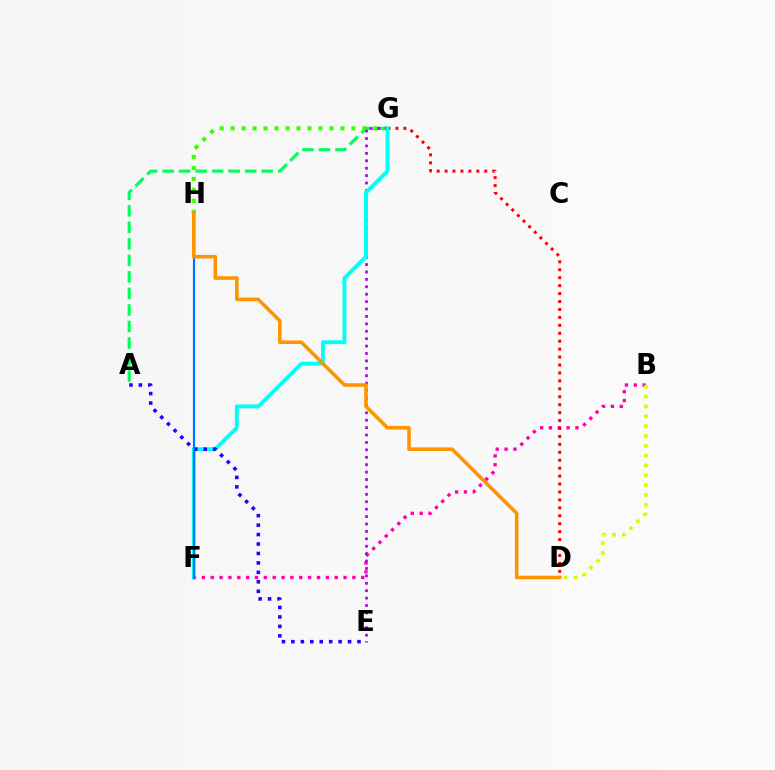{('A', 'G'): [{'color': '#00ff5c', 'line_style': 'dashed', 'thickness': 2.24}], ('B', 'F'): [{'color': '#ff00ac', 'line_style': 'dotted', 'thickness': 2.41}], ('G', 'H'): [{'color': '#3dff00', 'line_style': 'dotted', 'thickness': 2.98}], ('E', 'G'): [{'color': '#b900ff', 'line_style': 'dotted', 'thickness': 2.01}], ('D', 'G'): [{'color': '#ff0000', 'line_style': 'dotted', 'thickness': 2.16}], ('F', 'G'): [{'color': '#00fff6', 'line_style': 'solid', 'thickness': 2.77}], ('A', 'E'): [{'color': '#2500ff', 'line_style': 'dotted', 'thickness': 2.57}], ('F', 'H'): [{'color': '#0074ff', 'line_style': 'solid', 'thickness': 1.56}], ('B', 'D'): [{'color': '#d1ff00', 'line_style': 'dotted', 'thickness': 2.67}], ('D', 'H'): [{'color': '#ff9400', 'line_style': 'solid', 'thickness': 2.58}]}